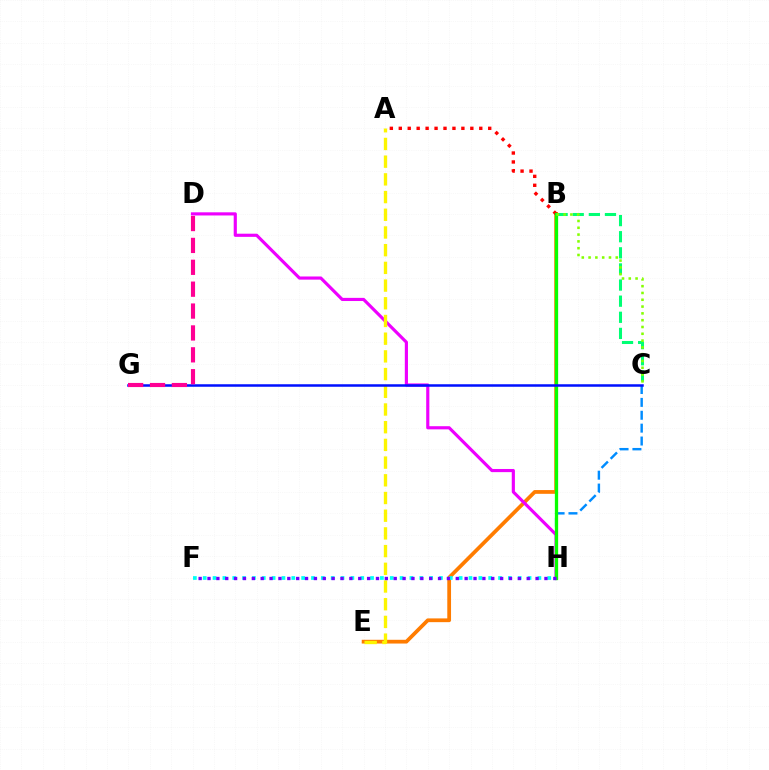{('B', 'E'): [{'color': '#ff7c00', 'line_style': 'solid', 'thickness': 2.7}], ('F', 'H'): [{'color': '#00fff6', 'line_style': 'dotted', 'thickness': 2.67}, {'color': '#7200ff', 'line_style': 'dotted', 'thickness': 2.41}], ('C', 'H'): [{'color': '#008cff', 'line_style': 'dashed', 'thickness': 1.75}], ('D', 'H'): [{'color': '#ee00ff', 'line_style': 'solid', 'thickness': 2.27}], ('A', 'B'): [{'color': '#ff0000', 'line_style': 'dotted', 'thickness': 2.43}], ('B', 'H'): [{'color': '#08ff00', 'line_style': 'solid', 'thickness': 2.36}], ('A', 'E'): [{'color': '#fcf500', 'line_style': 'dashed', 'thickness': 2.4}], ('B', 'C'): [{'color': '#00ff74', 'line_style': 'dashed', 'thickness': 2.19}, {'color': '#84ff00', 'line_style': 'dotted', 'thickness': 1.85}], ('C', 'G'): [{'color': '#0010ff', 'line_style': 'solid', 'thickness': 1.81}], ('D', 'G'): [{'color': '#ff0094', 'line_style': 'dashed', 'thickness': 2.97}]}